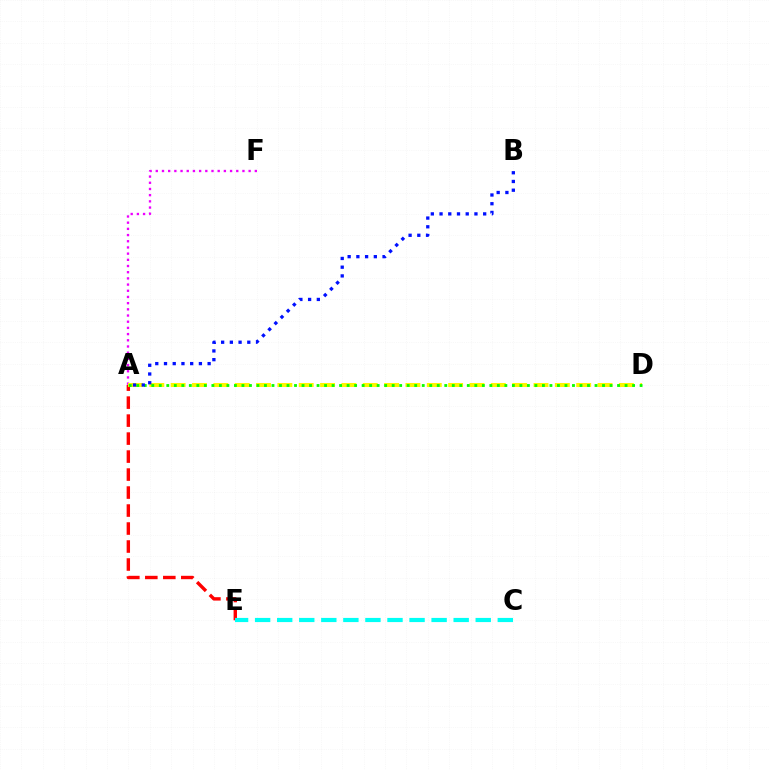{('A', 'E'): [{'color': '#ff0000', 'line_style': 'dashed', 'thickness': 2.44}], ('A', 'F'): [{'color': '#ee00ff', 'line_style': 'dotted', 'thickness': 1.68}], ('A', 'D'): [{'color': '#fcf500', 'line_style': 'dashed', 'thickness': 2.9}, {'color': '#08ff00', 'line_style': 'dotted', 'thickness': 2.04}], ('A', 'B'): [{'color': '#0010ff', 'line_style': 'dotted', 'thickness': 2.37}], ('C', 'E'): [{'color': '#00fff6', 'line_style': 'dashed', 'thickness': 3.0}]}